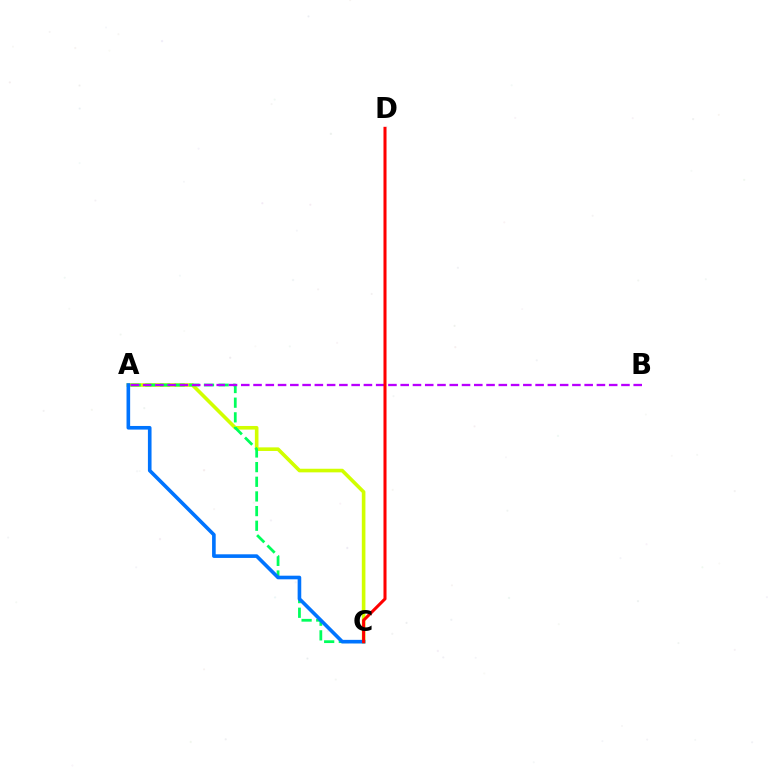{('A', 'C'): [{'color': '#d1ff00', 'line_style': 'solid', 'thickness': 2.6}, {'color': '#00ff5c', 'line_style': 'dashed', 'thickness': 1.99}, {'color': '#0074ff', 'line_style': 'solid', 'thickness': 2.61}], ('A', 'B'): [{'color': '#b900ff', 'line_style': 'dashed', 'thickness': 1.67}], ('C', 'D'): [{'color': '#ff0000', 'line_style': 'solid', 'thickness': 2.19}]}